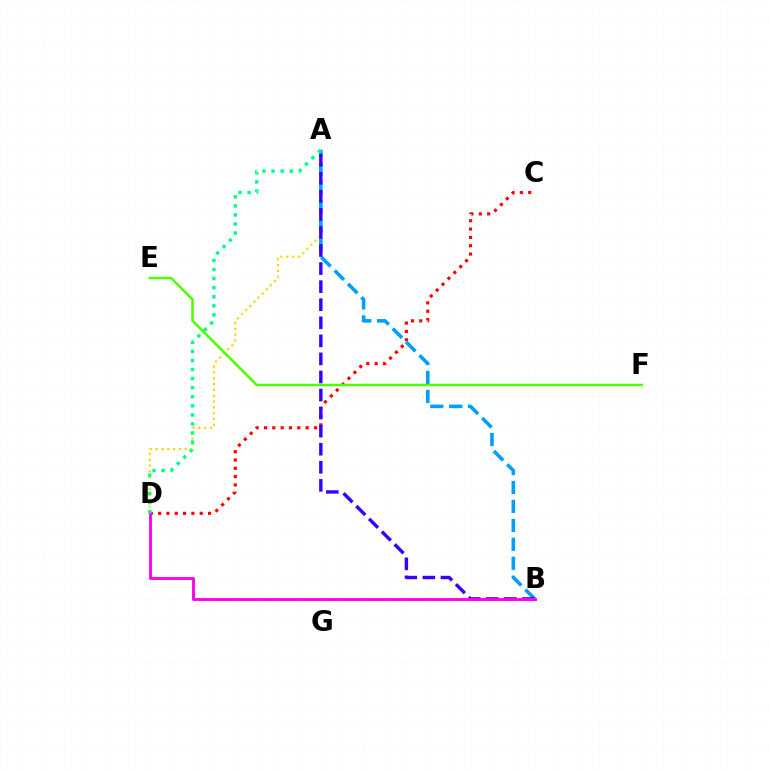{('A', 'D'): [{'color': '#ffd500', 'line_style': 'dotted', 'thickness': 1.58}, {'color': '#00ff86', 'line_style': 'dotted', 'thickness': 2.46}], ('C', 'D'): [{'color': '#ff0000', 'line_style': 'dotted', 'thickness': 2.26}], ('A', 'B'): [{'color': '#009eff', 'line_style': 'dashed', 'thickness': 2.57}, {'color': '#3700ff', 'line_style': 'dashed', 'thickness': 2.45}], ('E', 'F'): [{'color': '#4fff00', 'line_style': 'solid', 'thickness': 1.81}], ('B', 'D'): [{'color': '#ff00ed', 'line_style': 'solid', 'thickness': 2.07}]}